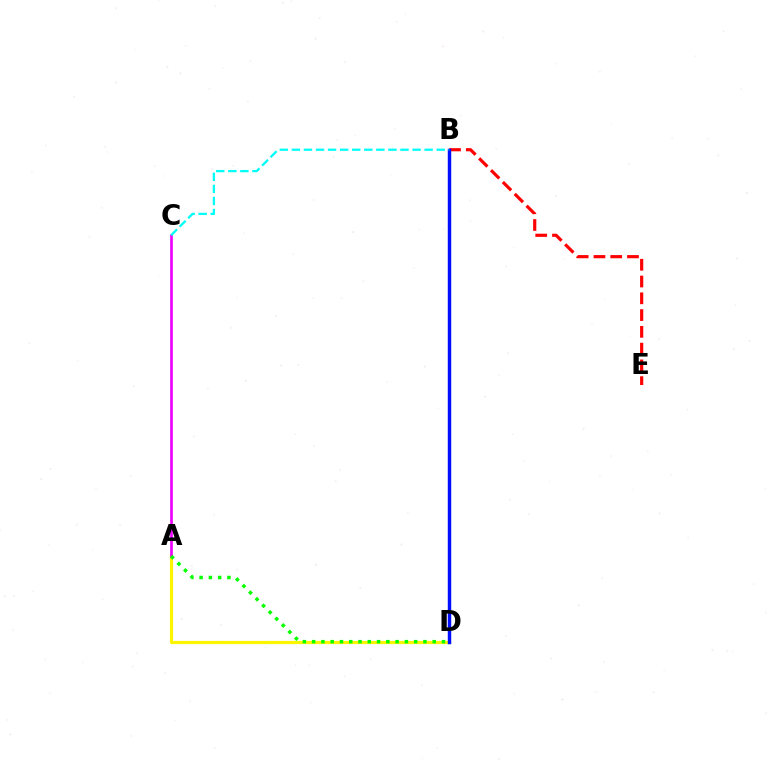{('A', 'D'): [{'color': '#fcf500', 'line_style': 'solid', 'thickness': 2.29}, {'color': '#08ff00', 'line_style': 'dotted', 'thickness': 2.52}], ('B', 'E'): [{'color': '#ff0000', 'line_style': 'dashed', 'thickness': 2.28}], ('A', 'C'): [{'color': '#ee00ff', 'line_style': 'solid', 'thickness': 1.91}], ('B', 'D'): [{'color': '#0010ff', 'line_style': 'solid', 'thickness': 2.48}], ('B', 'C'): [{'color': '#00fff6', 'line_style': 'dashed', 'thickness': 1.64}]}